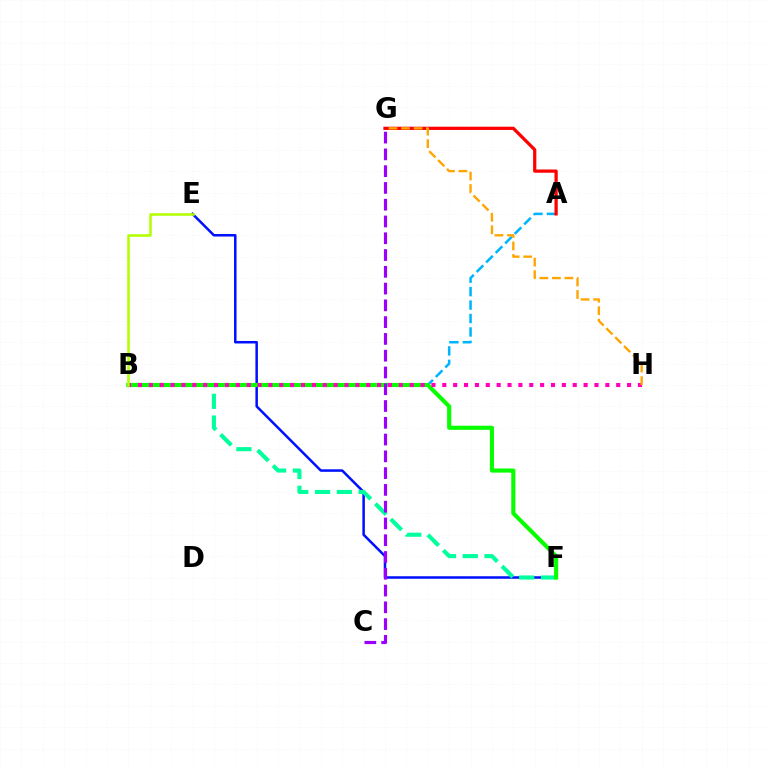{('A', 'B'): [{'color': '#00b5ff', 'line_style': 'dashed', 'thickness': 1.83}], ('E', 'F'): [{'color': '#0010ff', 'line_style': 'solid', 'thickness': 1.81}], ('B', 'F'): [{'color': '#00ff9d', 'line_style': 'dashed', 'thickness': 2.96}, {'color': '#08ff00', 'line_style': 'solid', 'thickness': 2.96}], ('B', 'H'): [{'color': '#ff00bd', 'line_style': 'dotted', 'thickness': 2.95}], ('C', 'G'): [{'color': '#9b00ff', 'line_style': 'dashed', 'thickness': 2.28}], ('A', 'G'): [{'color': '#ff0000', 'line_style': 'solid', 'thickness': 2.33}], ('G', 'H'): [{'color': '#ffa500', 'line_style': 'dashed', 'thickness': 1.7}], ('B', 'E'): [{'color': '#b3ff00', 'line_style': 'solid', 'thickness': 1.85}]}